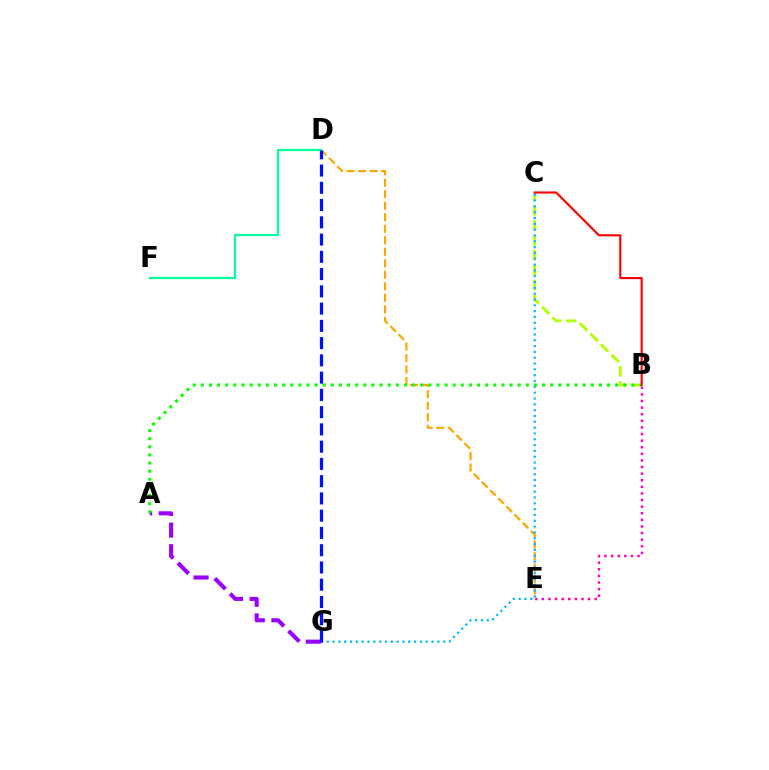{('B', 'E'): [{'color': '#ff00bd', 'line_style': 'dotted', 'thickness': 1.79}], ('B', 'C'): [{'color': '#b3ff00', 'line_style': 'dashed', 'thickness': 2.03}, {'color': '#ff0000', 'line_style': 'solid', 'thickness': 1.53}], ('D', 'E'): [{'color': '#ffa500', 'line_style': 'dashed', 'thickness': 1.56}], ('C', 'G'): [{'color': '#00b5ff', 'line_style': 'dotted', 'thickness': 1.58}], ('A', 'G'): [{'color': '#9b00ff', 'line_style': 'dashed', 'thickness': 2.94}], ('D', 'F'): [{'color': '#00ff9d', 'line_style': 'solid', 'thickness': 1.59}], ('A', 'B'): [{'color': '#08ff00', 'line_style': 'dotted', 'thickness': 2.21}], ('D', 'G'): [{'color': '#0010ff', 'line_style': 'dashed', 'thickness': 2.34}]}